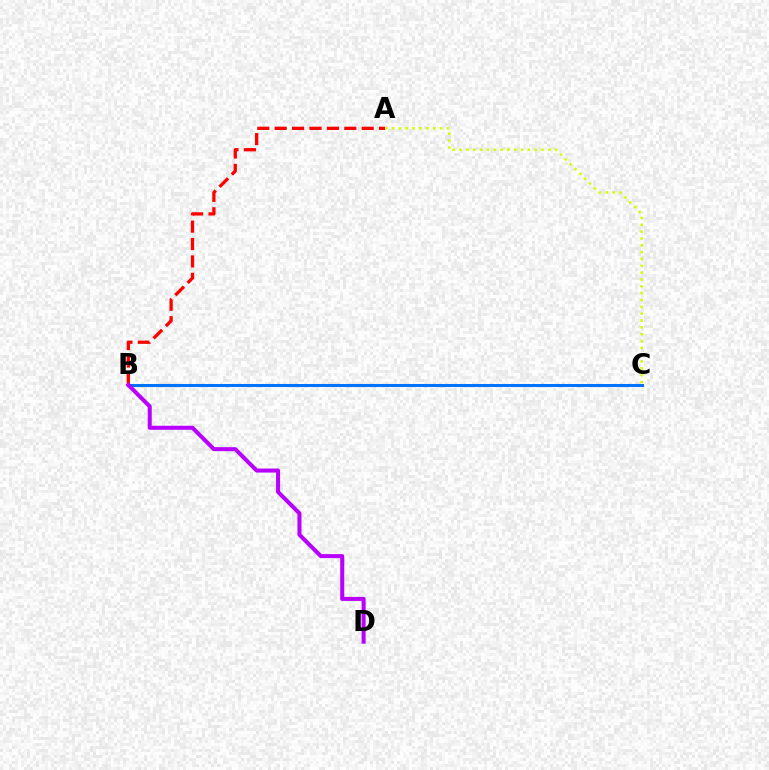{('B', 'C'): [{'color': '#00ff5c', 'line_style': 'dotted', 'thickness': 2.16}, {'color': '#0074ff', 'line_style': 'solid', 'thickness': 2.19}], ('A', 'B'): [{'color': '#ff0000', 'line_style': 'dashed', 'thickness': 2.36}], ('B', 'D'): [{'color': '#b900ff', 'line_style': 'solid', 'thickness': 2.9}], ('A', 'C'): [{'color': '#d1ff00', 'line_style': 'dotted', 'thickness': 1.86}]}